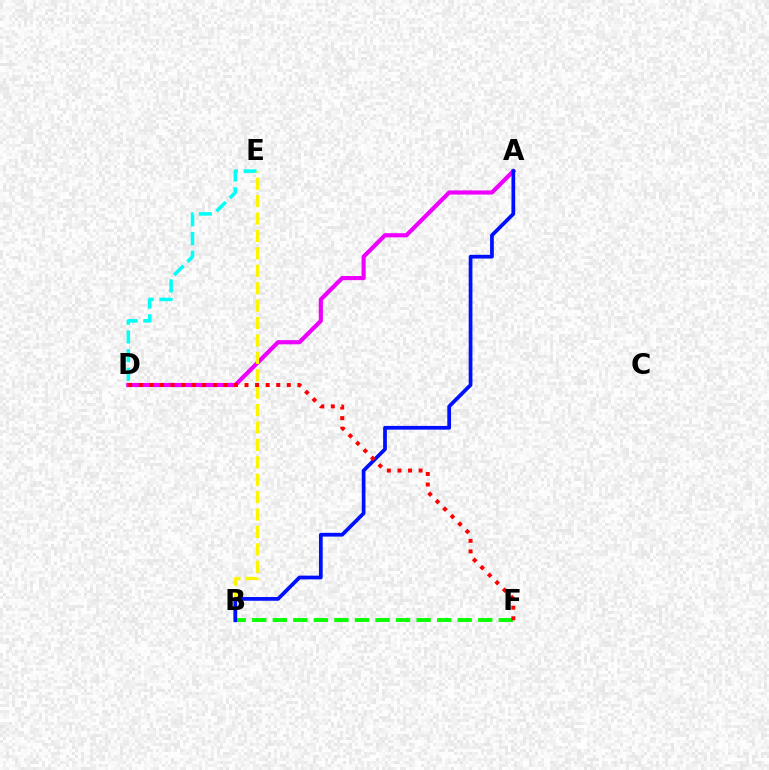{('A', 'D'): [{'color': '#ee00ff', 'line_style': 'solid', 'thickness': 2.99}], ('D', 'E'): [{'color': '#00fff6', 'line_style': 'dashed', 'thickness': 2.55}], ('B', 'E'): [{'color': '#fcf500', 'line_style': 'dashed', 'thickness': 2.37}], ('B', 'F'): [{'color': '#08ff00', 'line_style': 'dashed', 'thickness': 2.79}], ('A', 'B'): [{'color': '#0010ff', 'line_style': 'solid', 'thickness': 2.69}], ('D', 'F'): [{'color': '#ff0000', 'line_style': 'dotted', 'thickness': 2.87}]}